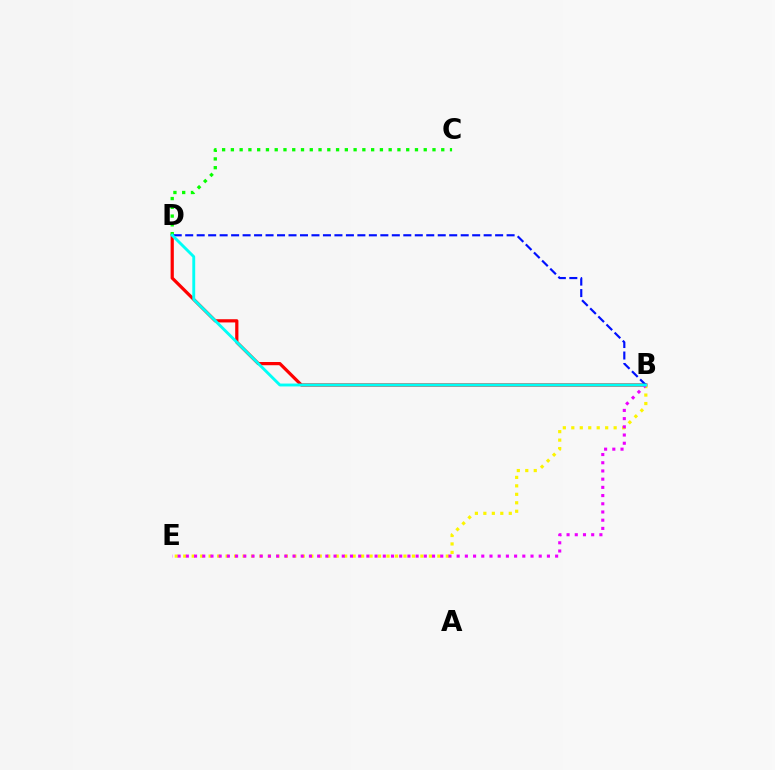{('B', 'D'): [{'color': '#ff0000', 'line_style': 'solid', 'thickness': 2.31}, {'color': '#0010ff', 'line_style': 'dashed', 'thickness': 1.56}, {'color': '#00fff6', 'line_style': 'solid', 'thickness': 2.07}], ('B', 'E'): [{'color': '#fcf500', 'line_style': 'dotted', 'thickness': 2.3}, {'color': '#ee00ff', 'line_style': 'dotted', 'thickness': 2.23}], ('C', 'D'): [{'color': '#08ff00', 'line_style': 'dotted', 'thickness': 2.38}]}